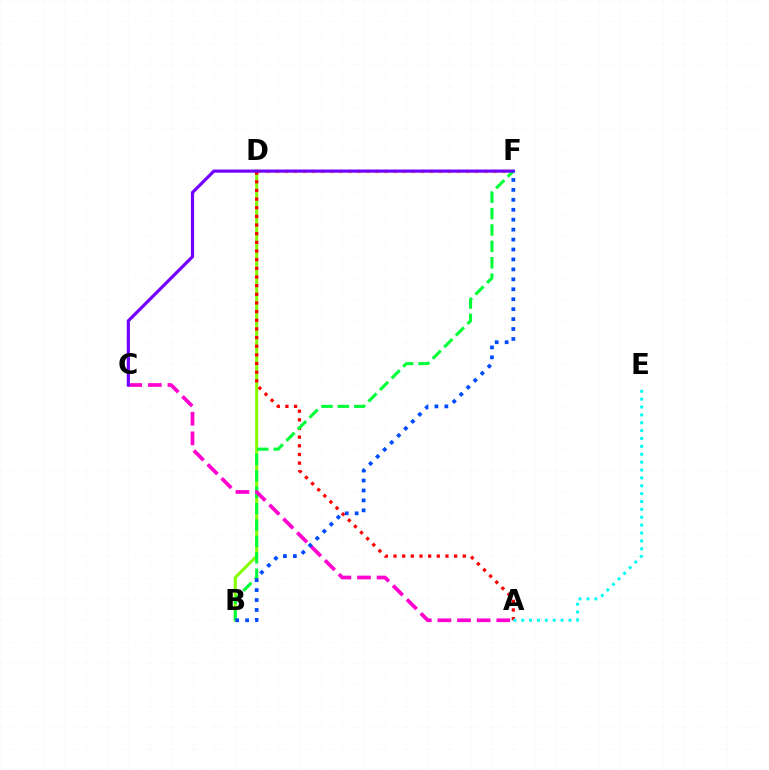{('B', 'D'): [{'color': '#84ff00', 'line_style': 'solid', 'thickness': 2.19}], ('D', 'F'): [{'color': '#ffbd00', 'line_style': 'dotted', 'thickness': 2.46}], ('A', 'D'): [{'color': '#ff0000', 'line_style': 'dotted', 'thickness': 2.35}], ('B', 'F'): [{'color': '#00ff39', 'line_style': 'dashed', 'thickness': 2.23}, {'color': '#004bff', 'line_style': 'dotted', 'thickness': 2.7}], ('A', 'E'): [{'color': '#00fff6', 'line_style': 'dotted', 'thickness': 2.14}], ('A', 'C'): [{'color': '#ff00cf', 'line_style': 'dashed', 'thickness': 2.67}], ('C', 'F'): [{'color': '#7200ff', 'line_style': 'solid', 'thickness': 2.28}]}